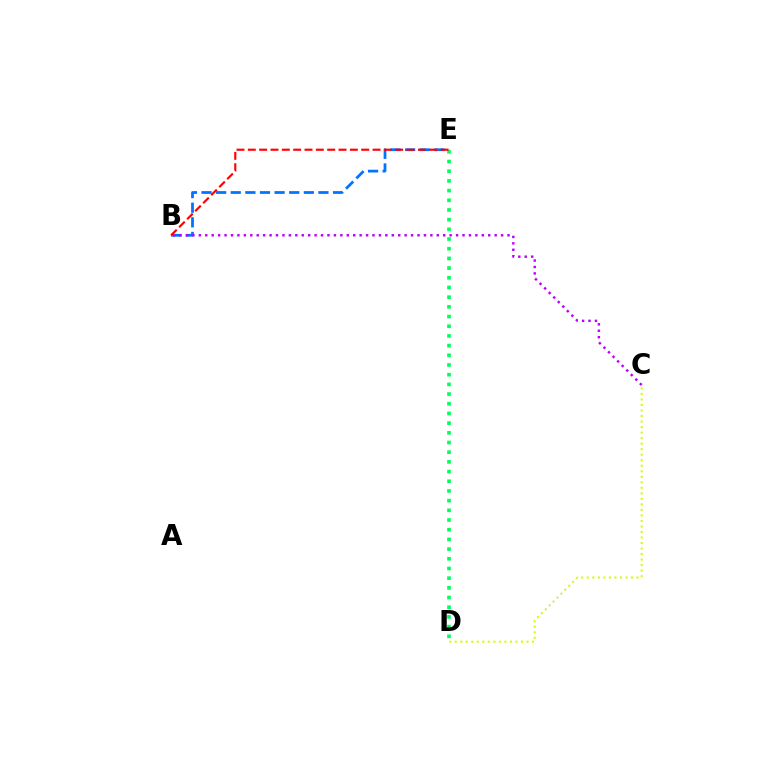{('B', 'E'): [{'color': '#0074ff', 'line_style': 'dashed', 'thickness': 1.99}, {'color': '#ff0000', 'line_style': 'dashed', 'thickness': 1.54}], ('B', 'C'): [{'color': '#b900ff', 'line_style': 'dotted', 'thickness': 1.75}], ('C', 'D'): [{'color': '#d1ff00', 'line_style': 'dotted', 'thickness': 1.5}], ('D', 'E'): [{'color': '#00ff5c', 'line_style': 'dotted', 'thickness': 2.63}]}